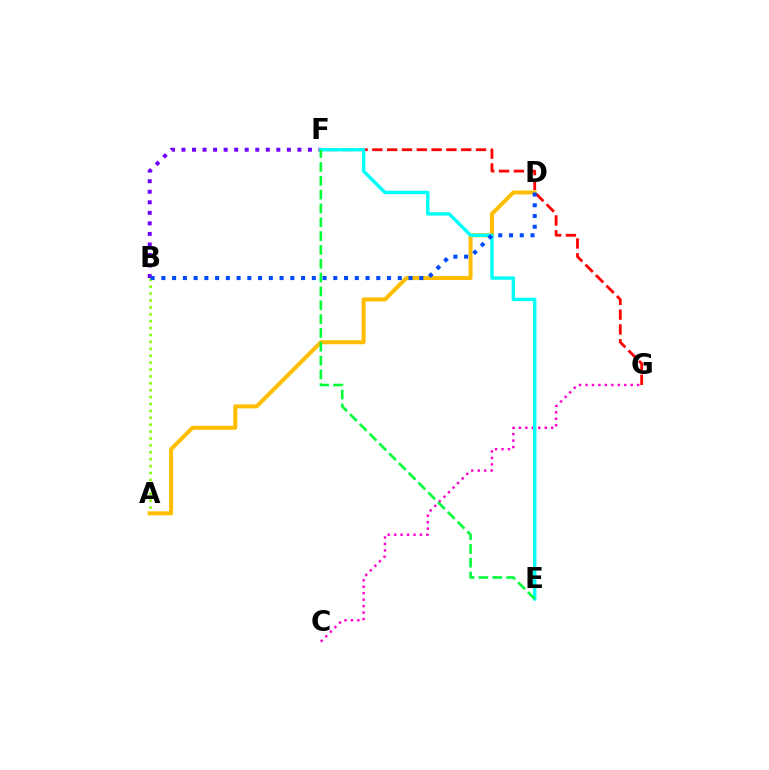{('F', 'G'): [{'color': '#ff0000', 'line_style': 'dashed', 'thickness': 2.01}], ('C', 'G'): [{'color': '#ff00cf', 'line_style': 'dotted', 'thickness': 1.75}], ('A', 'B'): [{'color': '#84ff00', 'line_style': 'dotted', 'thickness': 1.87}], ('B', 'F'): [{'color': '#7200ff', 'line_style': 'dotted', 'thickness': 2.86}], ('A', 'D'): [{'color': '#ffbd00', 'line_style': 'solid', 'thickness': 2.87}], ('E', 'F'): [{'color': '#00fff6', 'line_style': 'solid', 'thickness': 2.45}, {'color': '#00ff39', 'line_style': 'dashed', 'thickness': 1.88}], ('B', 'D'): [{'color': '#004bff', 'line_style': 'dotted', 'thickness': 2.92}]}